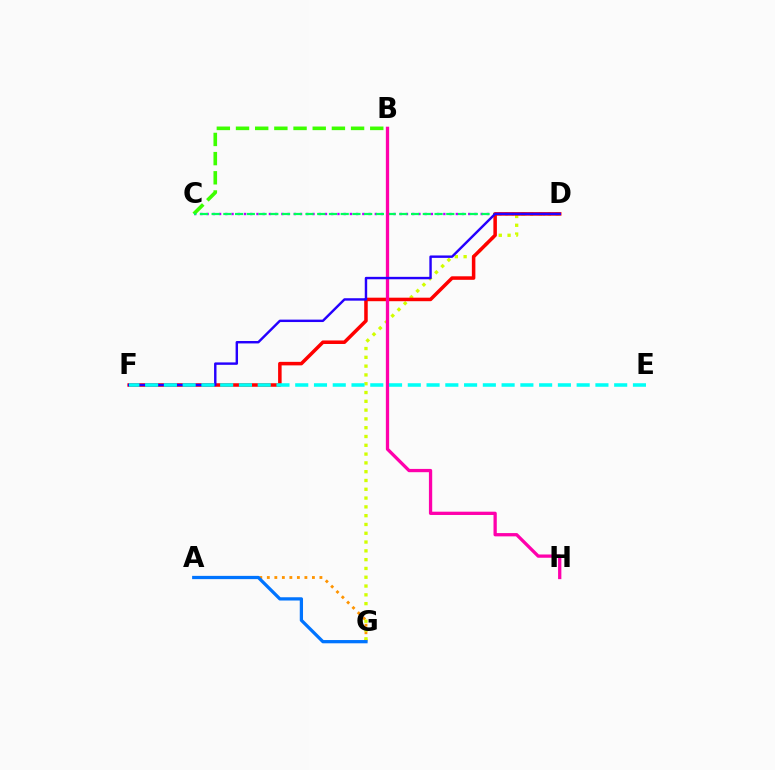{('C', 'D'): [{'color': '#b900ff', 'line_style': 'dotted', 'thickness': 1.69}, {'color': '#00ff5c', 'line_style': 'dashed', 'thickness': 1.59}], ('B', 'C'): [{'color': '#3dff00', 'line_style': 'dashed', 'thickness': 2.61}], ('A', 'G'): [{'color': '#ff9400', 'line_style': 'dotted', 'thickness': 2.04}, {'color': '#0074ff', 'line_style': 'solid', 'thickness': 2.35}], ('D', 'G'): [{'color': '#d1ff00', 'line_style': 'dotted', 'thickness': 2.39}], ('D', 'F'): [{'color': '#ff0000', 'line_style': 'solid', 'thickness': 2.53}, {'color': '#2500ff', 'line_style': 'solid', 'thickness': 1.75}], ('B', 'H'): [{'color': '#ff00ac', 'line_style': 'solid', 'thickness': 2.36}], ('E', 'F'): [{'color': '#00fff6', 'line_style': 'dashed', 'thickness': 2.55}]}